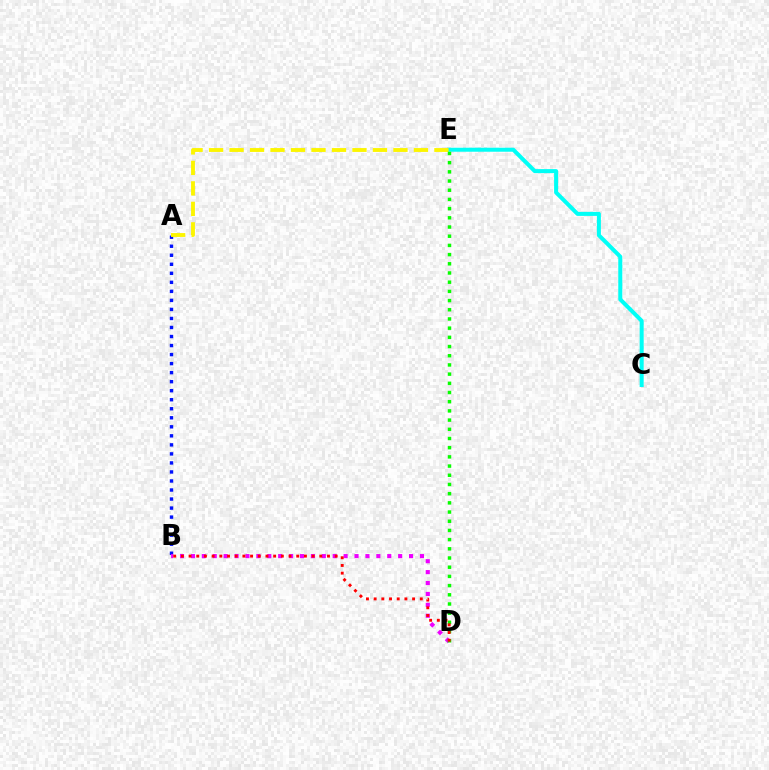{('A', 'B'): [{'color': '#0010ff', 'line_style': 'dotted', 'thickness': 2.45}], ('C', 'E'): [{'color': '#00fff6', 'line_style': 'solid', 'thickness': 2.89}], ('B', 'D'): [{'color': '#ee00ff', 'line_style': 'dotted', 'thickness': 2.96}, {'color': '#ff0000', 'line_style': 'dotted', 'thickness': 2.09}], ('A', 'E'): [{'color': '#fcf500', 'line_style': 'dashed', 'thickness': 2.78}], ('D', 'E'): [{'color': '#08ff00', 'line_style': 'dotted', 'thickness': 2.5}]}